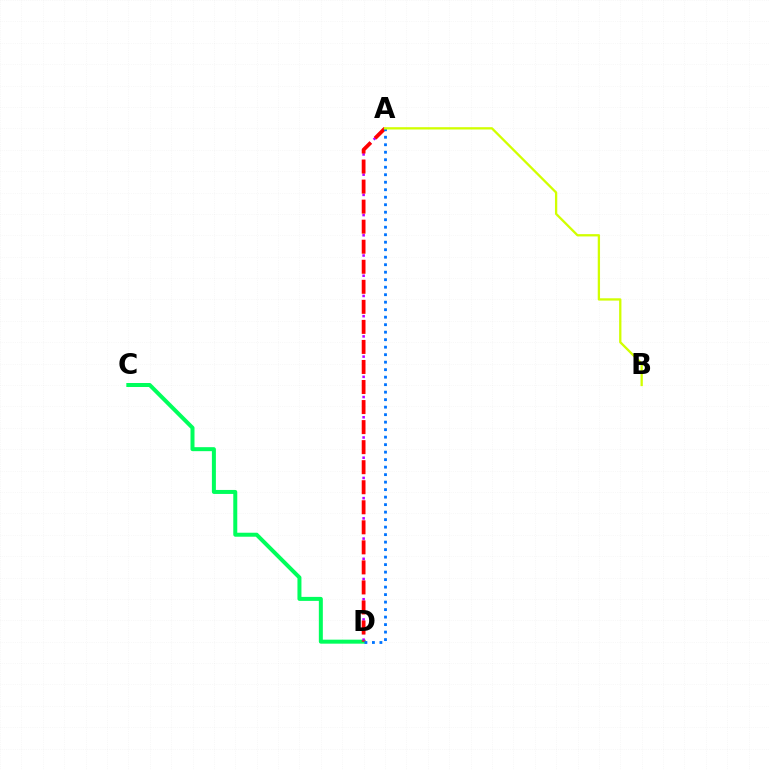{('C', 'D'): [{'color': '#00ff5c', 'line_style': 'solid', 'thickness': 2.88}], ('A', 'D'): [{'color': '#b900ff', 'line_style': 'dotted', 'thickness': 1.83}, {'color': '#ff0000', 'line_style': 'dashed', 'thickness': 2.72}, {'color': '#0074ff', 'line_style': 'dotted', 'thickness': 2.04}], ('A', 'B'): [{'color': '#d1ff00', 'line_style': 'solid', 'thickness': 1.66}]}